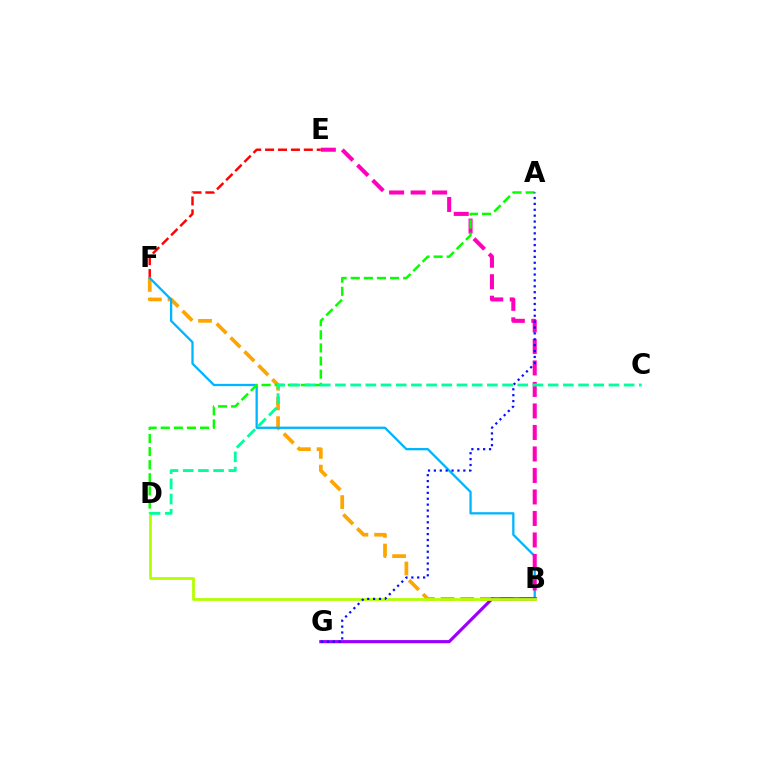{('E', 'F'): [{'color': '#ff0000', 'line_style': 'dashed', 'thickness': 1.75}], ('B', 'F'): [{'color': '#ffa500', 'line_style': 'dashed', 'thickness': 2.67}, {'color': '#00b5ff', 'line_style': 'solid', 'thickness': 1.65}], ('B', 'G'): [{'color': '#9b00ff', 'line_style': 'solid', 'thickness': 2.27}], ('B', 'E'): [{'color': '#ff00bd', 'line_style': 'dashed', 'thickness': 2.92}], ('B', 'D'): [{'color': '#b3ff00', 'line_style': 'solid', 'thickness': 1.98}], ('A', 'D'): [{'color': '#08ff00', 'line_style': 'dashed', 'thickness': 1.78}], ('A', 'G'): [{'color': '#0010ff', 'line_style': 'dotted', 'thickness': 1.6}], ('C', 'D'): [{'color': '#00ff9d', 'line_style': 'dashed', 'thickness': 2.06}]}